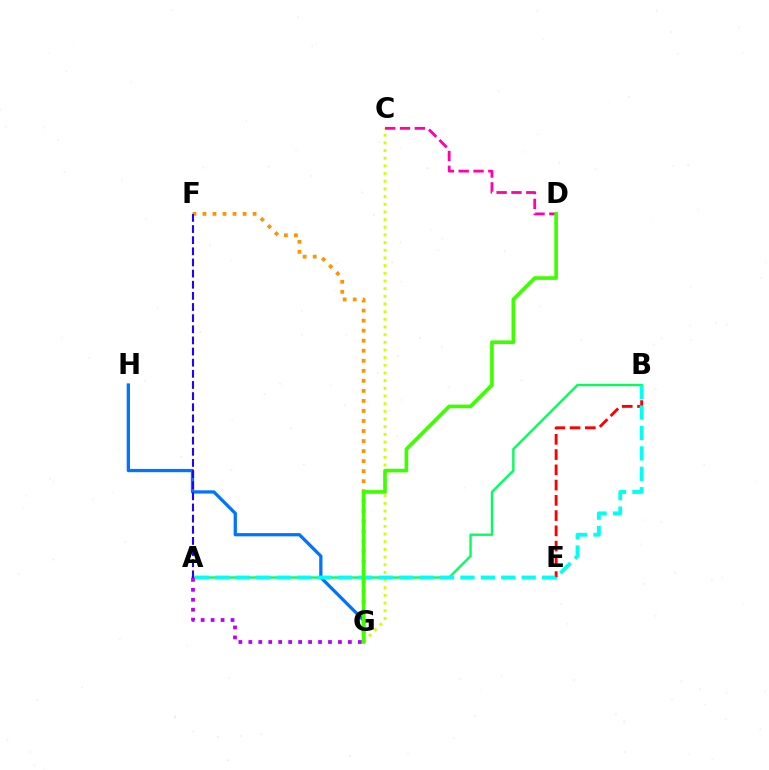{('B', 'E'): [{'color': '#ff0000', 'line_style': 'dashed', 'thickness': 2.07}], ('G', 'H'): [{'color': '#0074ff', 'line_style': 'solid', 'thickness': 2.35}], ('C', 'G'): [{'color': '#d1ff00', 'line_style': 'dotted', 'thickness': 2.08}], ('F', 'G'): [{'color': '#ff9400', 'line_style': 'dotted', 'thickness': 2.73}], ('A', 'B'): [{'color': '#00ff5c', 'line_style': 'solid', 'thickness': 1.7}, {'color': '#00fff6', 'line_style': 'dashed', 'thickness': 2.77}], ('C', 'D'): [{'color': '#ff00ac', 'line_style': 'dashed', 'thickness': 2.01}], ('D', 'G'): [{'color': '#3dff00', 'line_style': 'solid', 'thickness': 2.63}], ('A', 'G'): [{'color': '#b900ff', 'line_style': 'dotted', 'thickness': 2.7}], ('A', 'F'): [{'color': '#2500ff', 'line_style': 'dashed', 'thickness': 1.51}]}